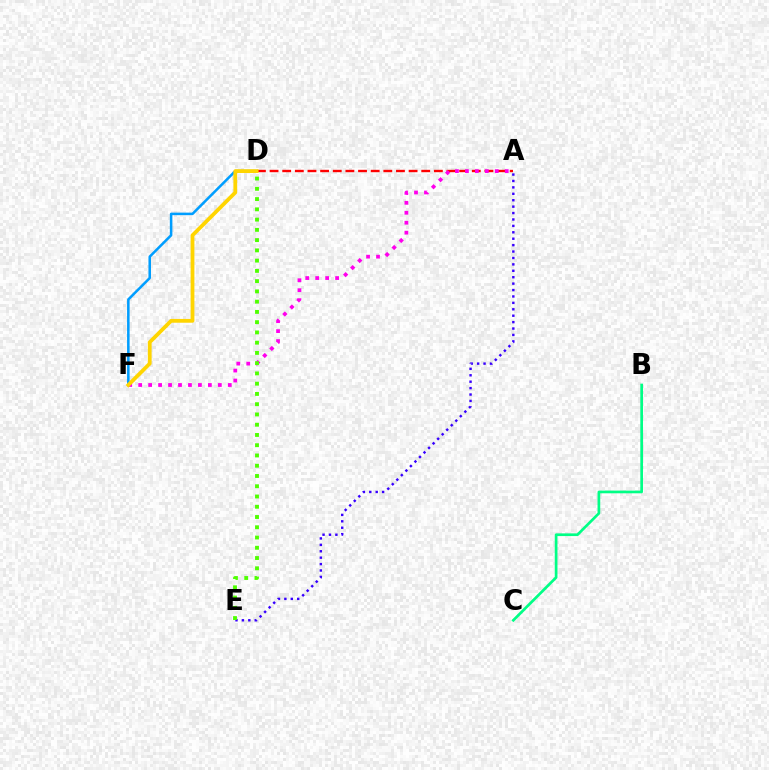{('A', 'D'): [{'color': '#ff0000', 'line_style': 'dashed', 'thickness': 1.72}], ('D', 'F'): [{'color': '#009eff', 'line_style': 'solid', 'thickness': 1.83}, {'color': '#ffd500', 'line_style': 'solid', 'thickness': 2.73}], ('A', 'F'): [{'color': '#ff00ed', 'line_style': 'dotted', 'thickness': 2.71}], ('A', 'E'): [{'color': '#3700ff', 'line_style': 'dotted', 'thickness': 1.74}], ('D', 'E'): [{'color': '#4fff00', 'line_style': 'dotted', 'thickness': 2.79}], ('B', 'C'): [{'color': '#00ff86', 'line_style': 'solid', 'thickness': 1.95}]}